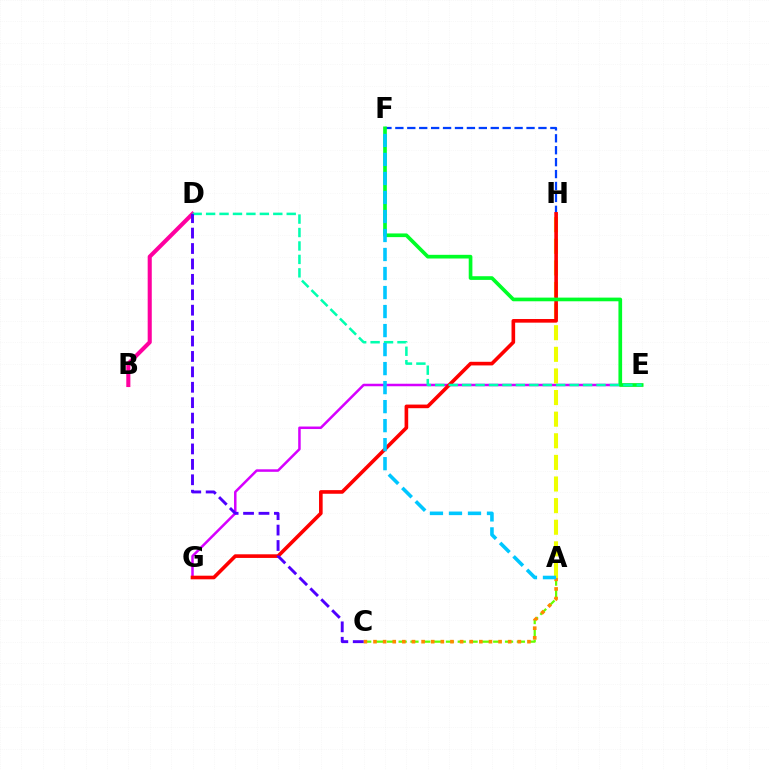{('A', 'C'): [{'color': '#66ff00', 'line_style': 'dashed', 'thickness': 1.61}, {'color': '#ff8800', 'line_style': 'dotted', 'thickness': 2.61}], ('E', 'G'): [{'color': '#d600ff', 'line_style': 'solid', 'thickness': 1.81}], ('A', 'H'): [{'color': '#eeff00', 'line_style': 'dashed', 'thickness': 2.94}], ('F', 'H'): [{'color': '#003fff', 'line_style': 'dashed', 'thickness': 1.62}], ('B', 'D'): [{'color': '#ff00a0', 'line_style': 'solid', 'thickness': 2.94}], ('G', 'H'): [{'color': '#ff0000', 'line_style': 'solid', 'thickness': 2.61}], ('E', 'F'): [{'color': '#00ff27', 'line_style': 'solid', 'thickness': 2.65}], ('D', 'E'): [{'color': '#00ffaf', 'line_style': 'dashed', 'thickness': 1.82}], ('A', 'F'): [{'color': '#00c7ff', 'line_style': 'dashed', 'thickness': 2.58}], ('C', 'D'): [{'color': '#4f00ff', 'line_style': 'dashed', 'thickness': 2.09}]}